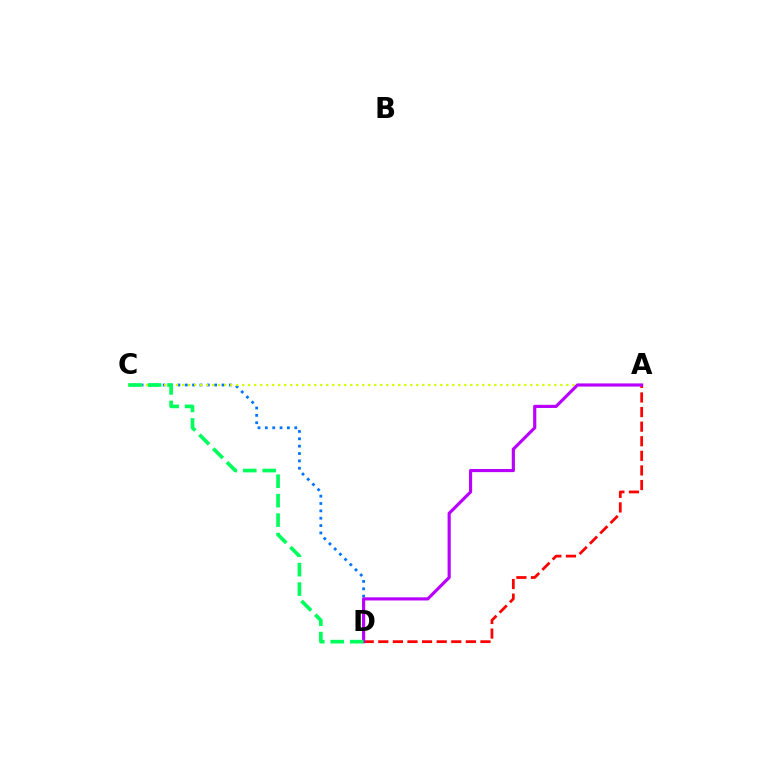{('C', 'D'): [{'color': '#0074ff', 'line_style': 'dotted', 'thickness': 2.0}, {'color': '#00ff5c', 'line_style': 'dashed', 'thickness': 2.64}], ('A', 'C'): [{'color': '#d1ff00', 'line_style': 'dotted', 'thickness': 1.63}], ('A', 'D'): [{'color': '#ff0000', 'line_style': 'dashed', 'thickness': 1.98}, {'color': '#b900ff', 'line_style': 'solid', 'thickness': 2.27}]}